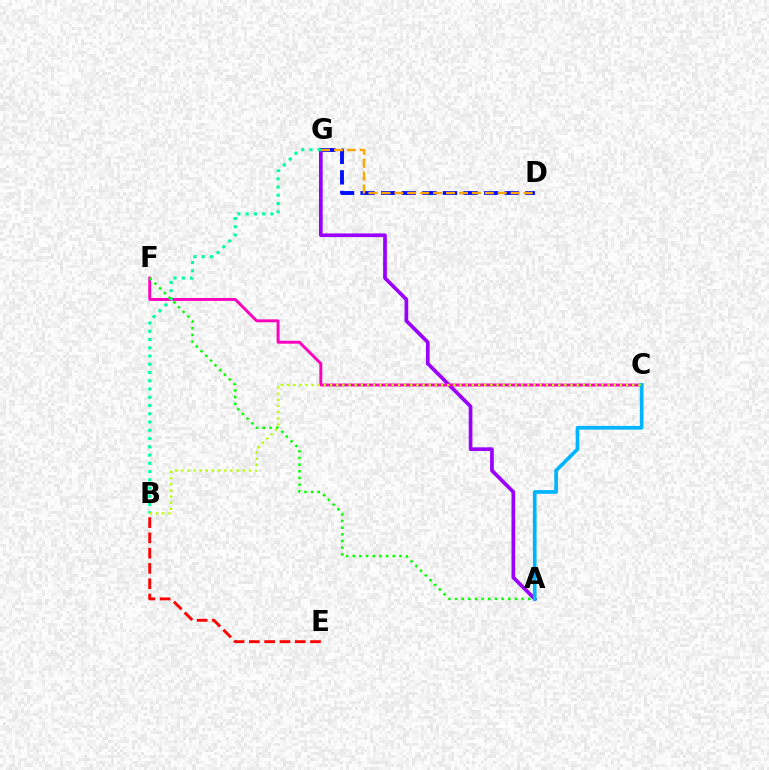{('A', 'G'): [{'color': '#9b00ff', 'line_style': 'solid', 'thickness': 2.65}], ('C', 'F'): [{'color': '#ff00bd', 'line_style': 'solid', 'thickness': 2.1}], ('B', 'E'): [{'color': '#ff0000', 'line_style': 'dashed', 'thickness': 2.08}], ('B', 'G'): [{'color': '#00ff9d', 'line_style': 'dotted', 'thickness': 2.24}], ('A', 'C'): [{'color': '#00b5ff', 'line_style': 'solid', 'thickness': 2.66}], ('D', 'G'): [{'color': '#0010ff', 'line_style': 'dashed', 'thickness': 2.8}, {'color': '#ffa500', 'line_style': 'dashed', 'thickness': 1.76}], ('A', 'F'): [{'color': '#08ff00', 'line_style': 'dotted', 'thickness': 1.81}], ('B', 'C'): [{'color': '#b3ff00', 'line_style': 'dotted', 'thickness': 1.68}]}